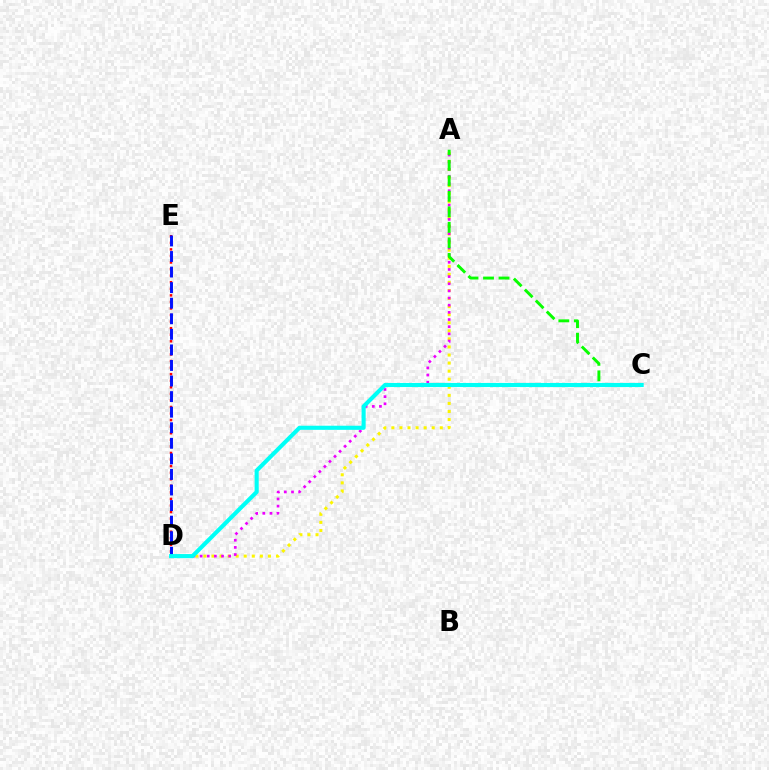{('A', 'D'): [{'color': '#fcf500', 'line_style': 'dotted', 'thickness': 2.19}, {'color': '#ee00ff', 'line_style': 'dotted', 'thickness': 1.94}], ('A', 'C'): [{'color': '#08ff00', 'line_style': 'dashed', 'thickness': 2.11}], ('D', 'E'): [{'color': '#ff0000', 'line_style': 'dotted', 'thickness': 1.78}, {'color': '#0010ff', 'line_style': 'dashed', 'thickness': 2.11}], ('C', 'D'): [{'color': '#00fff6', 'line_style': 'solid', 'thickness': 2.95}]}